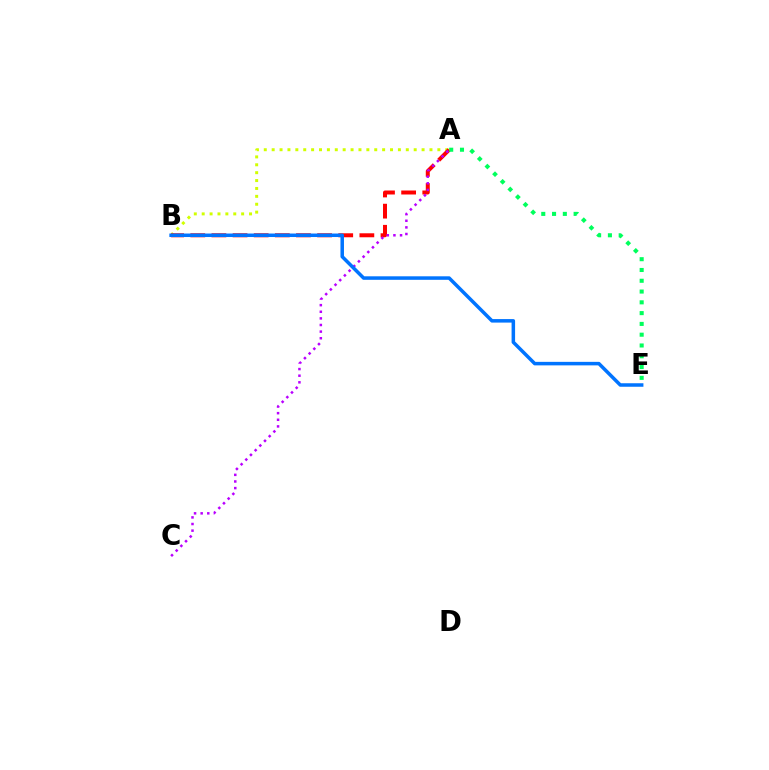{('A', 'B'): [{'color': '#d1ff00', 'line_style': 'dotted', 'thickness': 2.14}, {'color': '#ff0000', 'line_style': 'dashed', 'thickness': 2.87}], ('A', 'C'): [{'color': '#b900ff', 'line_style': 'dotted', 'thickness': 1.8}], ('A', 'E'): [{'color': '#00ff5c', 'line_style': 'dotted', 'thickness': 2.93}], ('B', 'E'): [{'color': '#0074ff', 'line_style': 'solid', 'thickness': 2.53}]}